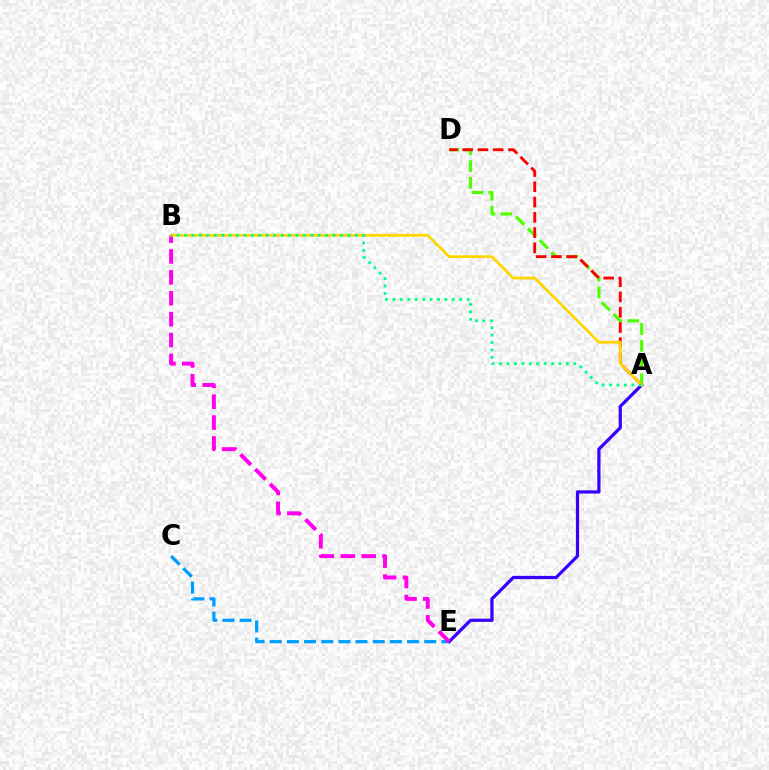{('A', 'E'): [{'color': '#3700ff', 'line_style': 'solid', 'thickness': 2.32}], ('C', 'E'): [{'color': '#009eff', 'line_style': 'dashed', 'thickness': 2.33}], ('B', 'E'): [{'color': '#ff00ed', 'line_style': 'dashed', 'thickness': 2.84}], ('A', 'D'): [{'color': '#4fff00', 'line_style': 'dashed', 'thickness': 2.27}, {'color': '#ff0000', 'line_style': 'dashed', 'thickness': 2.07}], ('A', 'B'): [{'color': '#ffd500', 'line_style': 'solid', 'thickness': 1.99}, {'color': '#00ff86', 'line_style': 'dotted', 'thickness': 2.02}]}